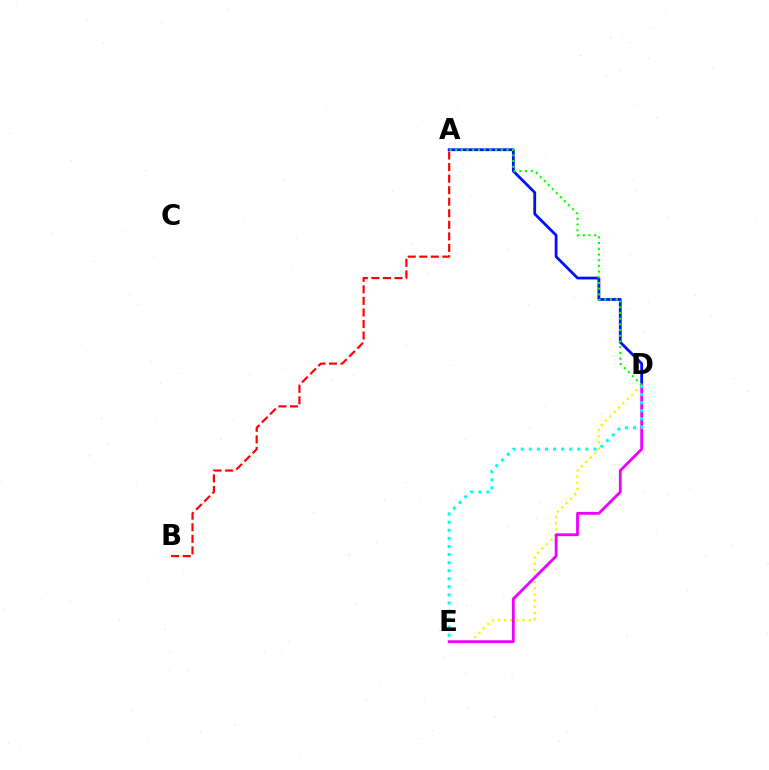{('D', 'E'): [{'color': '#fcf500', 'line_style': 'dotted', 'thickness': 1.67}, {'color': '#ee00ff', 'line_style': 'solid', 'thickness': 2.02}, {'color': '#00fff6', 'line_style': 'dotted', 'thickness': 2.19}], ('A', 'D'): [{'color': '#0010ff', 'line_style': 'solid', 'thickness': 2.0}, {'color': '#08ff00', 'line_style': 'dotted', 'thickness': 1.55}], ('A', 'B'): [{'color': '#ff0000', 'line_style': 'dashed', 'thickness': 1.57}]}